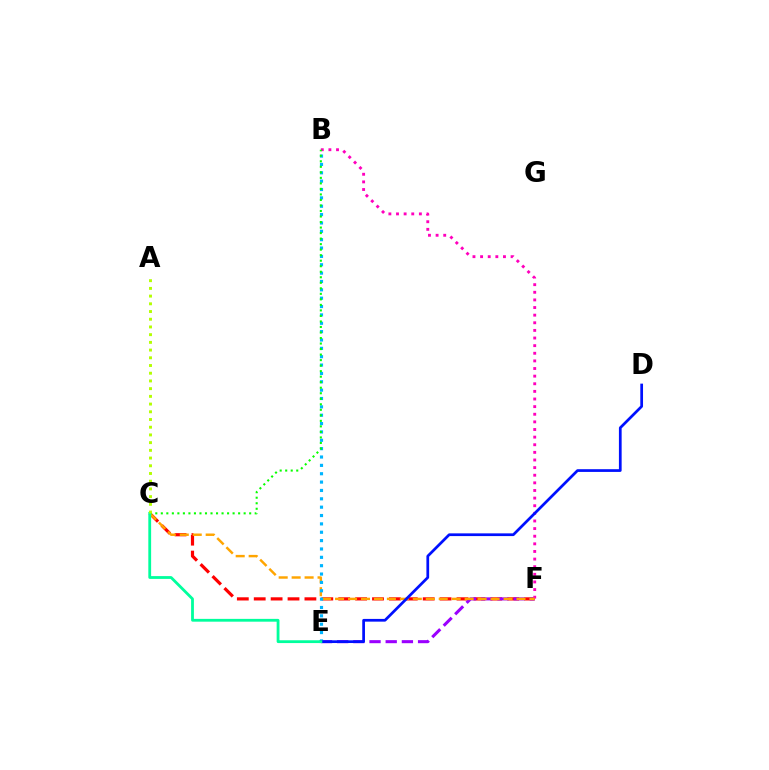{('C', 'F'): [{'color': '#ff0000', 'line_style': 'dashed', 'thickness': 2.3}, {'color': '#ffa500', 'line_style': 'dashed', 'thickness': 1.76}], ('E', 'F'): [{'color': '#9b00ff', 'line_style': 'dashed', 'thickness': 2.2}], ('B', 'F'): [{'color': '#ff00bd', 'line_style': 'dotted', 'thickness': 2.07}], ('B', 'E'): [{'color': '#00b5ff', 'line_style': 'dotted', 'thickness': 2.27}], ('B', 'C'): [{'color': '#08ff00', 'line_style': 'dotted', 'thickness': 1.5}], ('D', 'E'): [{'color': '#0010ff', 'line_style': 'solid', 'thickness': 1.96}], ('C', 'E'): [{'color': '#00ff9d', 'line_style': 'solid', 'thickness': 2.02}], ('A', 'C'): [{'color': '#b3ff00', 'line_style': 'dotted', 'thickness': 2.1}]}